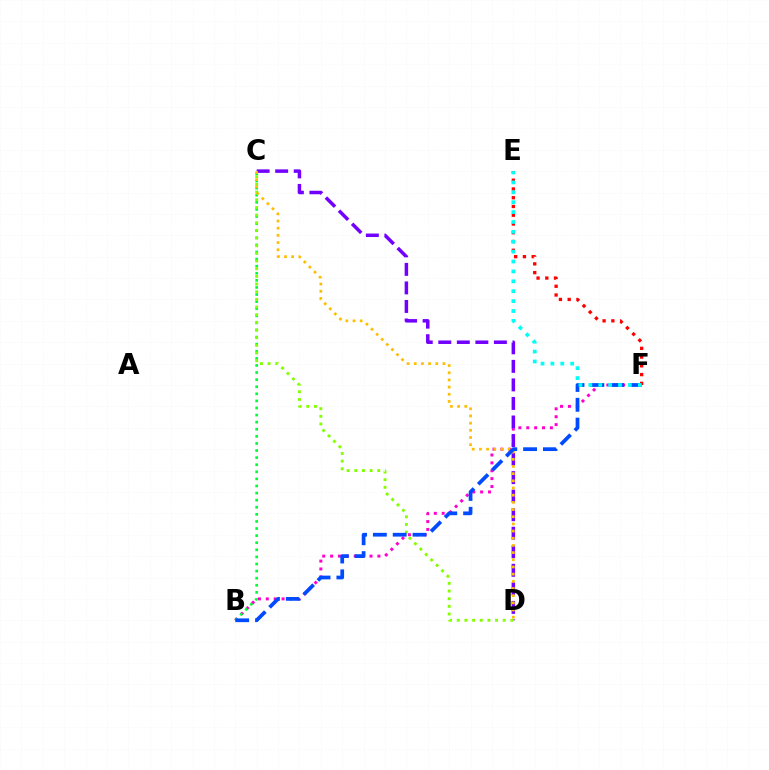{('B', 'F'): [{'color': '#ff00cf', 'line_style': 'dotted', 'thickness': 2.14}, {'color': '#004bff', 'line_style': 'dashed', 'thickness': 2.69}], ('C', 'D'): [{'color': '#7200ff', 'line_style': 'dashed', 'thickness': 2.52}, {'color': '#84ff00', 'line_style': 'dotted', 'thickness': 2.08}, {'color': '#ffbd00', 'line_style': 'dotted', 'thickness': 1.95}], ('B', 'C'): [{'color': '#00ff39', 'line_style': 'dotted', 'thickness': 1.93}], ('E', 'F'): [{'color': '#ff0000', 'line_style': 'dotted', 'thickness': 2.38}, {'color': '#00fff6', 'line_style': 'dotted', 'thickness': 2.69}]}